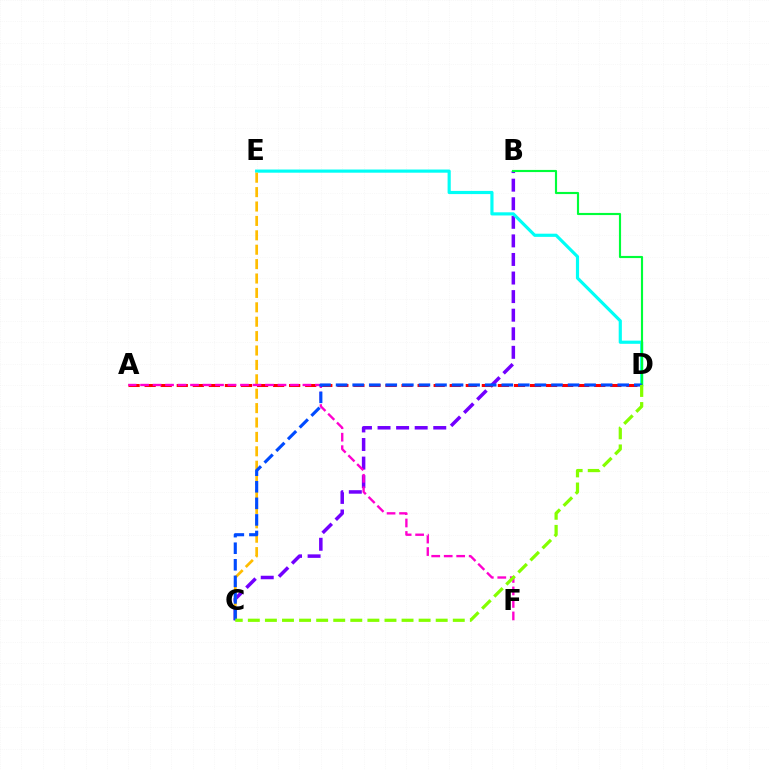{('B', 'C'): [{'color': '#7200ff', 'line_style': 'dashed', 'thickness': 2.52}], ('D', 'E'): [{'color': '#00fff6', 'line_style': 'solid', 'thickness': 2.28}], ('C', 'E'): [{'color': '#ffbd00', 'line_style': 'dashed', 'thickness': 1.96}], ('B', 'D'): [{'color': '#00ff39', 'line_style': 'solid', 'thickness': 1.54}], ('A', 'D'): [{'color': '#ff0000', 'line_style': 'dashed', 'thickness': 2.18}], ('A', 'F'): [{'color': '#ff00cf', 'line_style': 'dashed', 'thickness': 1.7}], ('C', 'D'): [{'color': '#004bff', 'line_style': 'dashed', 'thickness': 2.25}, {'color': '#84ff00', 'line_style': 'dashed', 'thickness': 2.32}]}